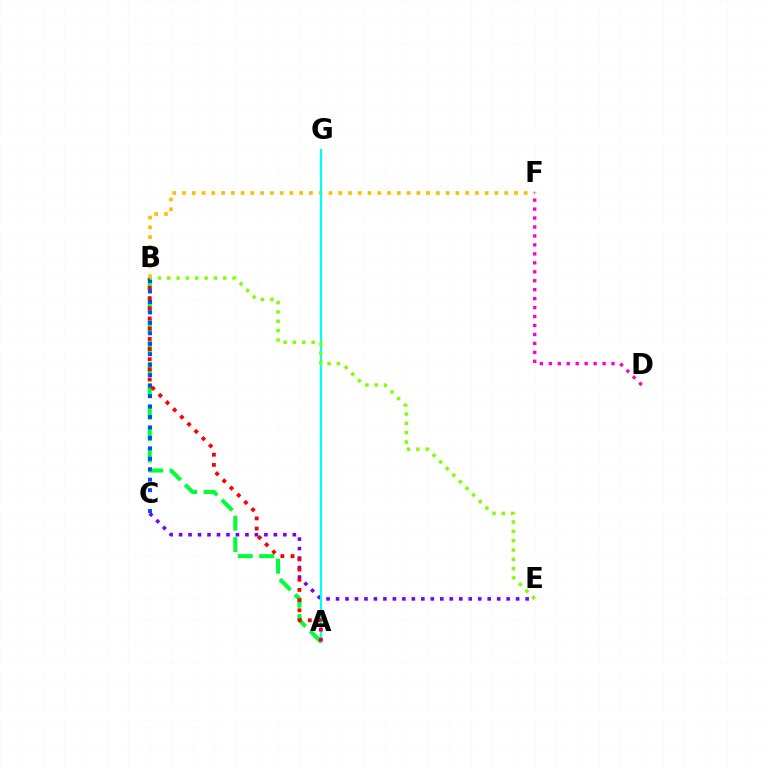{('C', 'E'): [{'color': '#7200ff', 'line_style': 'dotted', 'thickness': 2.58}], ('B', 'F'): [{'color': '#ffbd00', 'line_style': 'dotted', 'thickness': 2.65}], ('A', 'B'): [{'color': '#00ff39', 'line_style': 'dashed', 'thickness': 2.91}, {'color': '#ff0000', 'line_style': 'dotted', 'thickness': 2.76}], ('A', 'G'): [{'color': '#00fff6', 'line_style': 'solid', 'thickness': 1.63}], ('B', 'C'): [{'color': '#004bff', 'line_style': 'dotted', 'thickness': 2.84}], ('B', 'E'): [{'color': '#84ff00', 'line_style': 'dotted', 'thickness': 2.54}], ('D', 'F'): [{'color': '#ff00cf', 'line_style': 'dotted', 'thickness': 2.43}]}